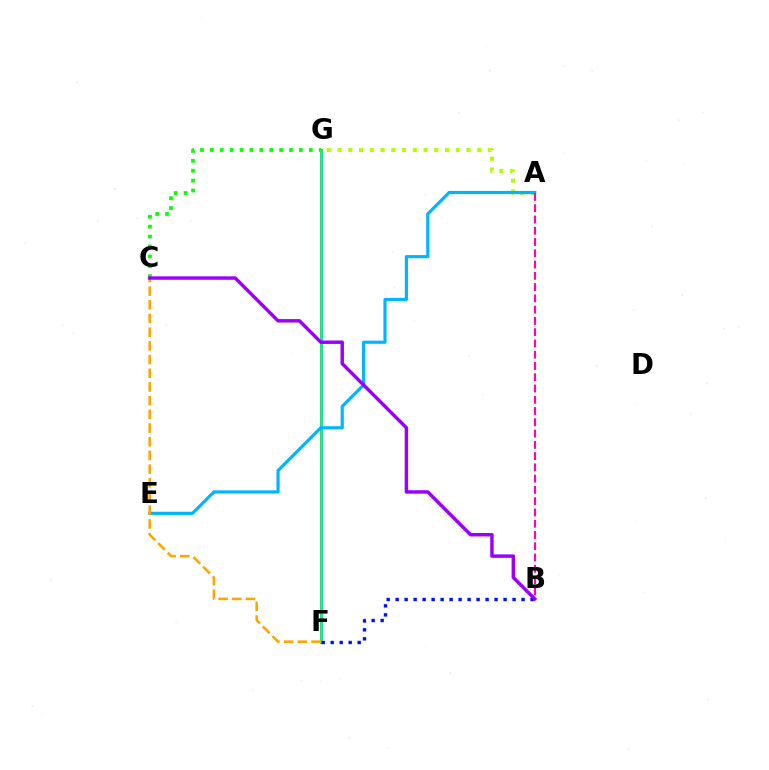{('F', 'G'): [{'color': '#ff0000', 'line_style': 'solid', 'thickness': 2.06}, {'color': '#00ff9d', 'line_style': 'solid', 'thickness': 1.93}], ('B', 'F'): [{'color': '#0010ff', 'line_style': 'dotted', 'thickness': 2.44}], ('C', 'G'): [{'color': '#08ff00', 'line_style': 'dotted', 'thickness': 2.69}], ('A', 'G'): [{'color': '#b3ff00', 'line_style': 'dotted', 'thickness': 2.92}], ('A', 'E'): [{'color': '#00b5ff', 'line_style': 'solid', 'thickness': 2.28}], ('C', 'F'): [{'color': '#ffa500', 'line_style': 'dashed', 'thickness': 1.86}], ('A', 'B'): [{'color': '#ff00bd', 'line_style': 'dashed', 'thickness': 1.53}], ('B', 'C'): [{'color': '#9b00ff', 'line_style': 'solid', 'thickness': 2.49}]}